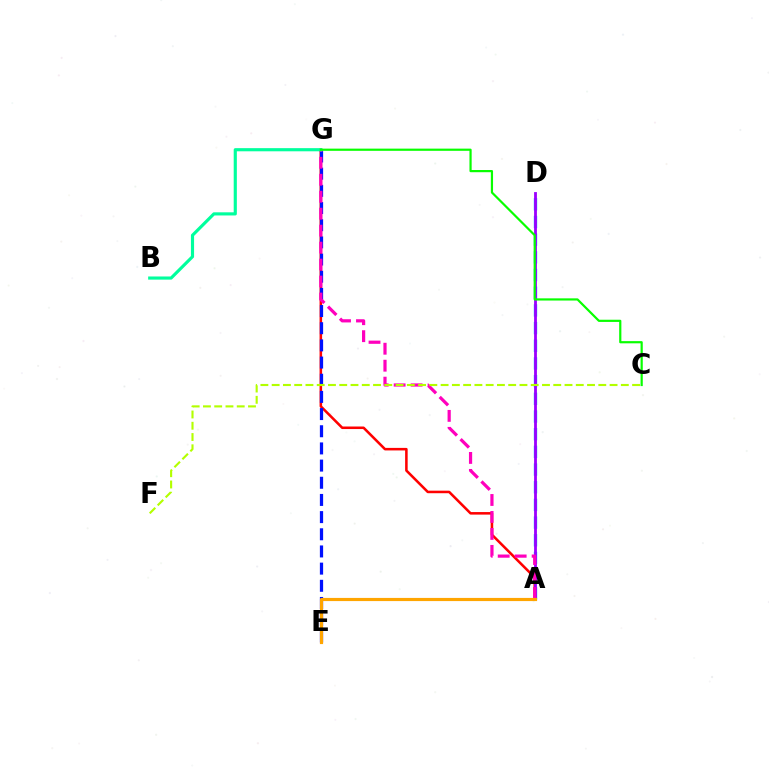{('A', 'D'): [{'color': '#00b5ff', 'line_style': 'dashed', 'thickness': 2.4}, {'color': '#9b00ff', 'line_style': 'solid', 'thickness': 2.02}], ('A', 'G'): [{'color': '#ff0000', 'line_style': 'solid', 'thickness': 1.83}, {'color': '#ff00bd', 'line_style': 'dashed', 'thickness': 2.31}], ('E', 'G'): [{'color': '#0010ff', 'line_style': 'dashed', 'thickness': 2.33}], ('B', 'G'): [{'color': '#00ff9d', 'line_style': 'solid', 'thickness': 2.27}], ('C', 'F'): [{'color': '#b3ff00', 'line_style': 'dashed', 'thickness': 1.53}], ('C', 'G'): [{'color': '#08ff00', 'line_style': 'solid', 'thickness': 1.58}], ('A', 'E'): [{'color': '#ffa500', 'line_style': 'solid', 'thickness': 2.28}]}